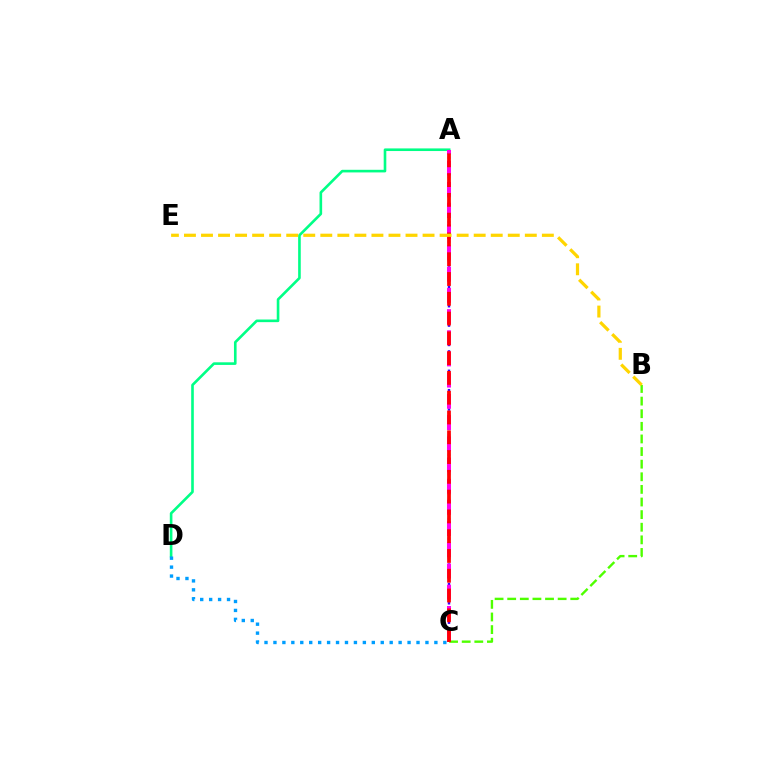{('A', 'C'): [{'color': '#3700ff', 'line_style': 'dotted', 'thickness': 1.75}, {'color': '#ff00ed', 'line_style': 'dashed', 'thickness': 2.88}, {'color': '#ff0000', 'line_style': 'dashed', 'thickness': 2.69}], ('A', 'D'): [{'color': '#00ff86', 'line_style': 'solid', 'thickness': 1.89}], ('B', 'C'): [{'color': '#4fff00', 'line_style': 'dashed', 'thickness': 1.71}], ('C', 'D'): [{'color': '#009eff', 'line_style': 'dotted', 'thickness': 2.43}], ('B', 'E'): [{'color': '#ffd500', 'line_style': 'dashed', 'thickness': 2.32}]}